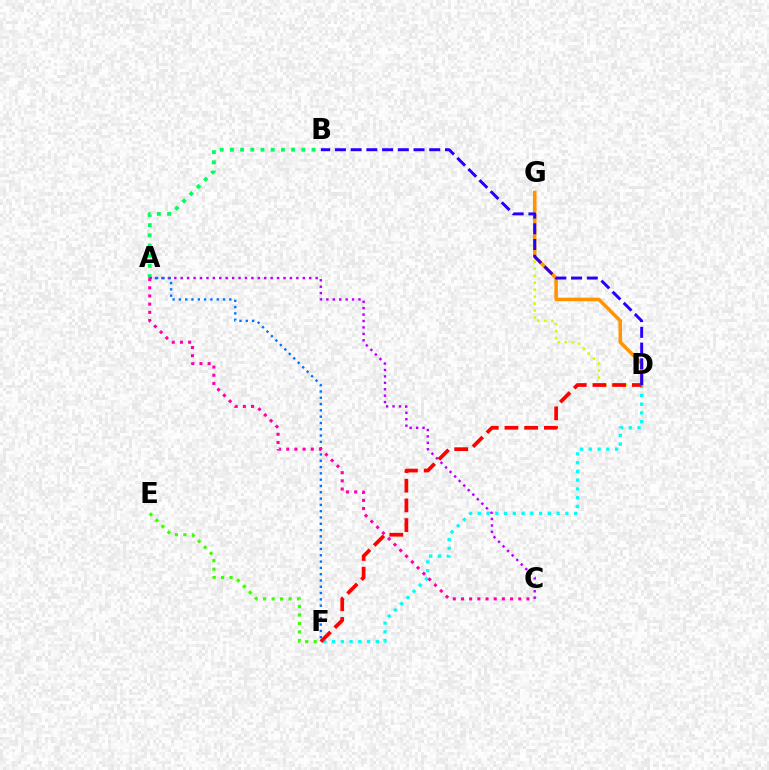{('D', 'G'): [{'color': '#d1ff00', 'line_style': 'dotted', 'thickness': 1.9}, {'color': '#ff9400', 'line_style': 'solid', 'thickness': 2.54}], ('A', 'B'): [{'color': '#00ff5c', 'line_style': 'dotted', 'thickness': 2.77}], ('A', 'C'): [{'color': '#b900ff', 'line_style': 'dotted', 'thickness': 1.75}, {'color': '#ff00ac', 'line_style': 'dotted', 'thickness': 2.22}], ('D', 'F'): [{'color': '#00fff6', 'line_style': 'dotted', 'thickness': 2.38}, {'color': '#ff0000', 'line_style': 'dashed', 'thickness': 2.68}], ('A', 'F'): [{'color': '#0074ff', 'line_style': 'dotted', 'thickness': 1.71}], ('E', 'F'): [{'color': '#3dff00', 'line_style': 'dotted', 'thickness': 2.31}], ('B', 'D'): [{'color': '#2500ff', 'line_style': 'dashed', 'thickness': 2.14}]}